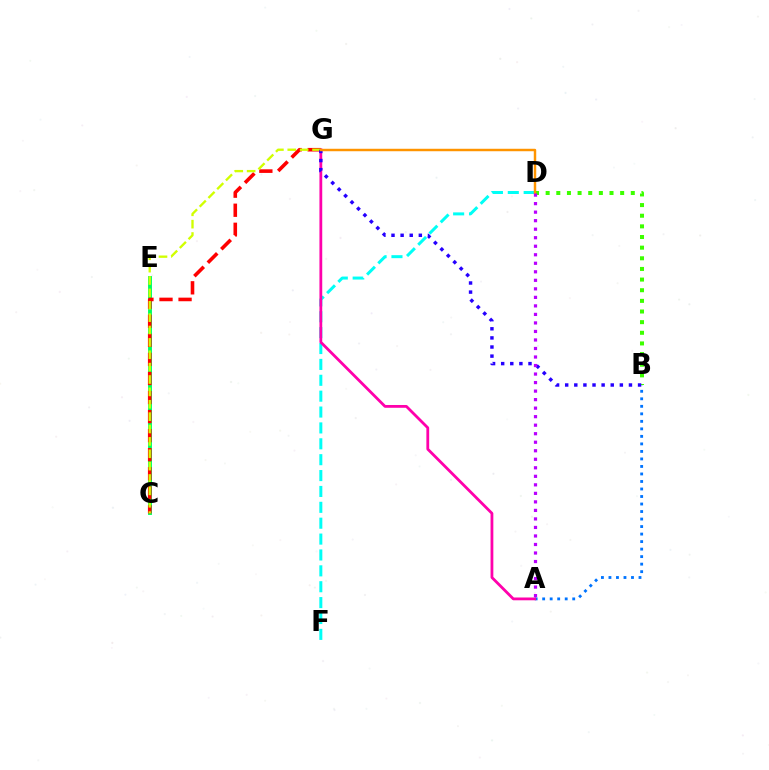{('A', 'B'): [{'color': '#0074ff', 'line_style': 'dotted', 'thickness': 2.04}], ('D', 'F'): [{'color': '#00fff6', 'line_style': 'dashed', 'thickness': 2.16}], ('B', 'D'): [{'color': '#3dff00', 'line_style': 'dotted', 'thickness': 2.89}], ('A', 'G'): [{'color': '#ff00ac', 'line_style': 'solid', 'thickness': 2.01}], ('C', 'E'): [{'color': '#00ff5c', 'line_style': 'solid', 'thickness': 2.8}], ('C', 'G'): [{'color': '#ff0000', 'line_style': 'dashed', 'thickness': 2.59}, {'color': '#d1ff00', 'line_style': 'dashed', 'thickness': 1.68}], ('B', 'G'): [{'color': '#2500ff', 'line_style': 'dotted', 'thickness': 2.48}], ('D', 'G'): [{'color': '#ff9400', 'line_style': 'solid', 'thickness': 1.77}], ('A', 'D'): [{'color': '#b900ff', 'line_style': 'dotted', 'thickness': 2.32}]}